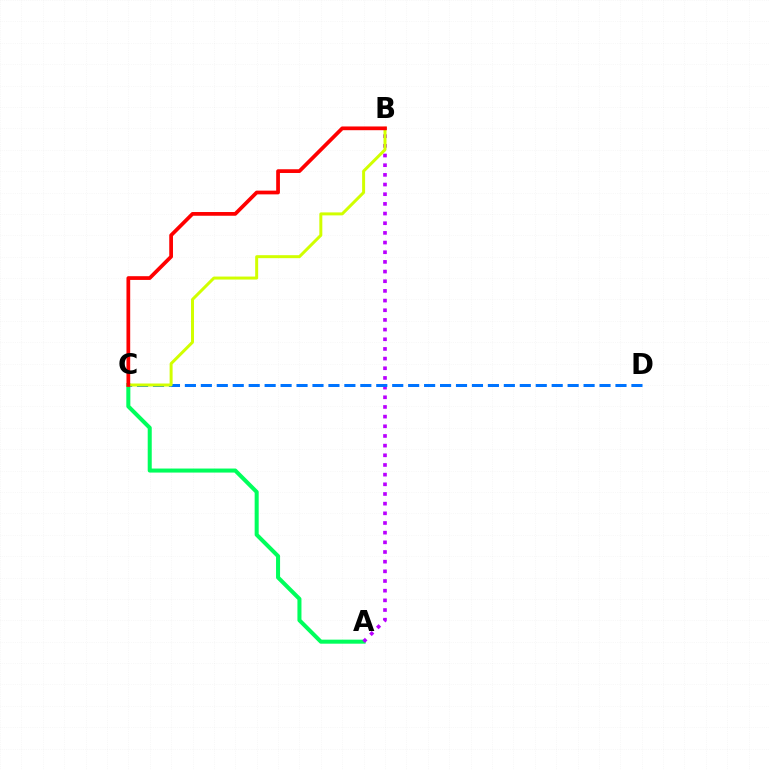{('A', 'C'): [{'color': '#00ff5c', 'line_style': 'solid', 'thickness': 2.9}], ('A', 'B'): [{'color': '#b900ff', 'line_style': 'dotted', 'thickness': 2.63}], ('C', 'D'): [{'color': '#0074ff', 'line_style': 'dashed', 'thickness': 2.17}], ('B', 'C'): [{'color': '#d1ff00', 'line_style': 'solid', 'thickness': 2.15}, {'color': '#ff0000', 'line_style': 'solid', 'thickness': 2.69}]}